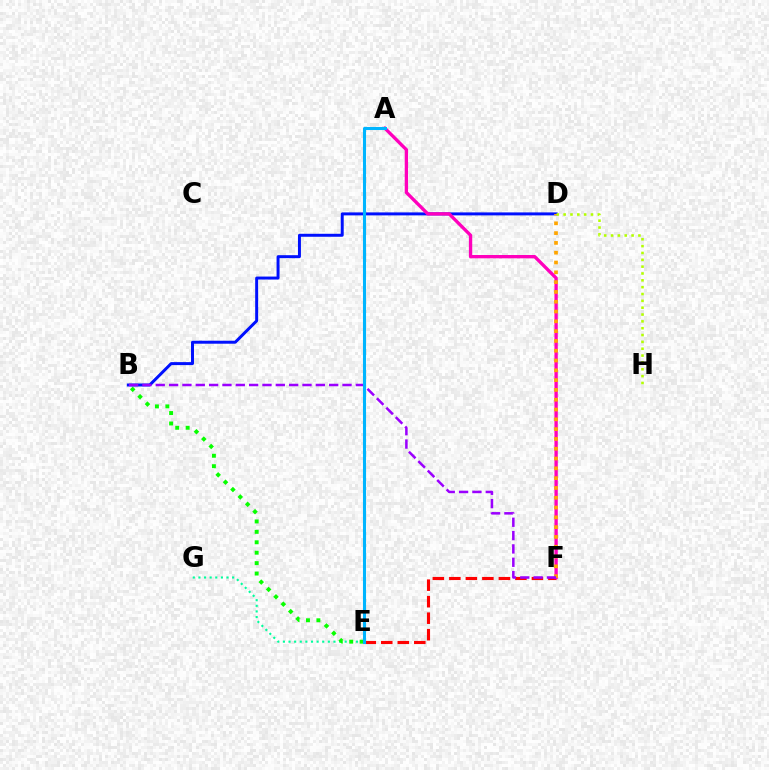{('E', 'G'): [{'color': '#00ff9d', 'line_style': 'dotted', 'thickness': 1.53}], ('B', 'E'): [{'color': '#08ff00', 'line_style': 'dotted', 'thickness': 2.83}], ('B', 'D'): [{'color': '#0010ff', 'line_style': 'solid', 'thickness': 2.14}], ('E', 'F'): [{'color': '#ff0000', 'line_style': 'dashed', 'thickness': 2.24}], ('A', 'F'): [{'color': '#ff00bd', 'line_style': 'solid', 'thickness': 2.4}], ('D', 'F'): [{'color': '#ffa500', 'line_style': 'dotted', 'thickness': 2.66}], ('D', 'H'): [{'color': '#b3ff00', 'line_style': 'dotted', 'thickness': 1.86}], ('B', 'F'): [{'color': '#9b00ff', 'line_style': 'dashed', 'thickness': 1.81}], ('A', 'E'): [{'color': '#00b5ff', 'line_style': 'solid', 'thickness': 2.21}]}